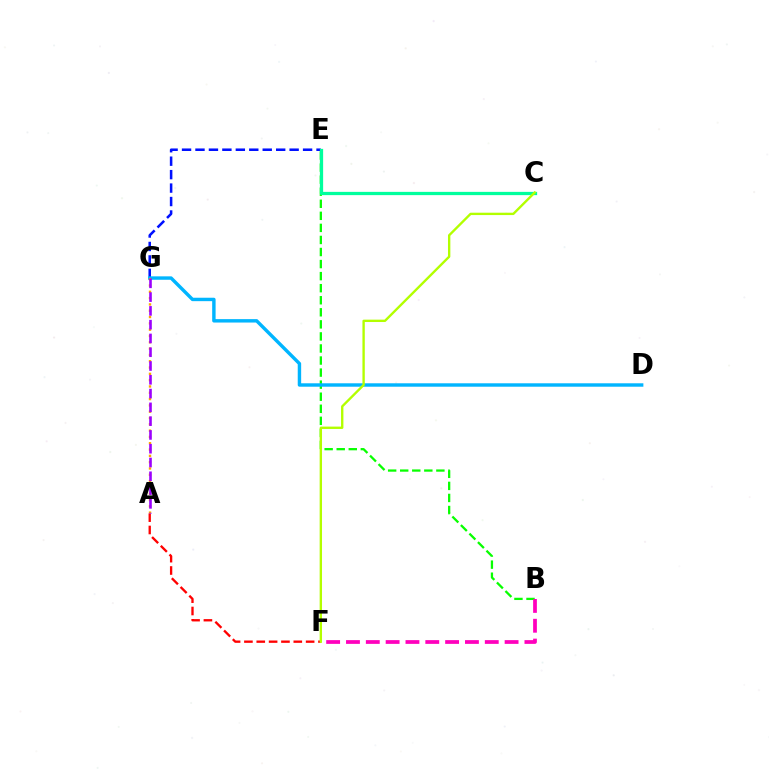{('A', 'F'): [{'color': '#ff0000', 'line_style': 'dashed', 'thickness': 1.68}], ('E', 'G'): [{'color': '#0010ff', 'line_style': 'dashed', 'thickness': 1.83}], ('B', 'E'): [{'color': '#08ff00', 'line_style': 'dashed', 'thickness': 1.64}], ('D', 'G'): [{'color': '#00b5ff', 'line_style': 'solid', 'thickness': 2.46}], ('B', 'F'): [{'color': '#ff00bd', 'line_style': 'dashed', 'thickness': 2.69}], ('C', 'E'): [{'color': '#00ff9d', 'line_style': 'solid', 'thickness': 2.34}], ('C', 'F'): [{'color': '#b3ff00', 'line_style': 'solid', 'thickness': 1.7}], ('A', 'G'): [{'color': '#ffa500', 'line_style': 'dotted', 'thickness': 1.71}, {'color': '#9b00ff', 'line_style': 'dashed', 'thickness': 1.87}]}